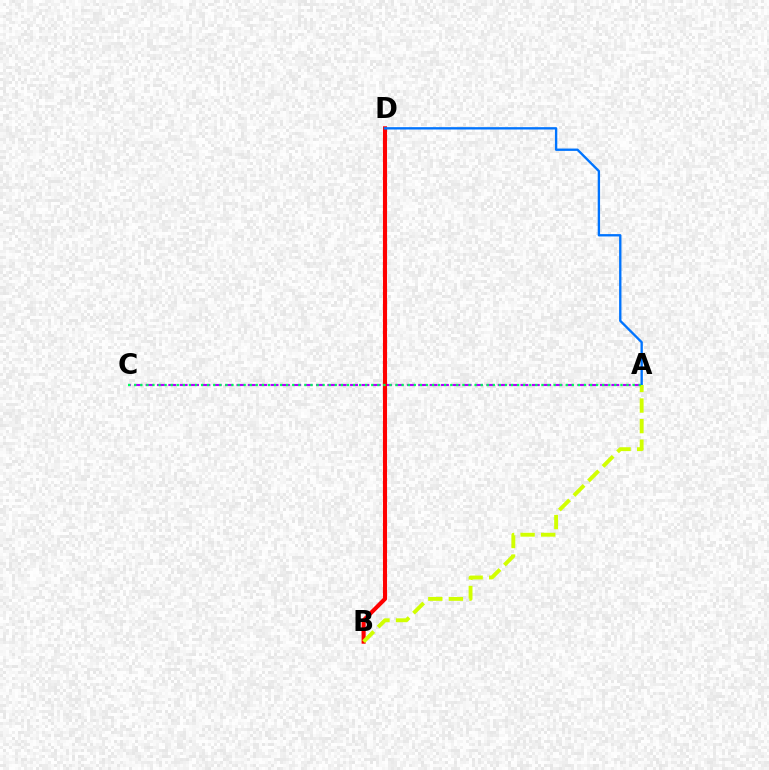{('A', 'C'): [{'color': '#b900ff', 'line_style': 'dashed', 'thickness': 1.54}, {'color': '#00ff5c', 'line_style': 'dotted', 'thickness': 1.65}], ('B', 'D'): [{'color': '#ff0000', 'line_style': 'solid', 'thickness': 2.95}], ('A', 'D'): [{'color': '#0074ff', 'line_style': 'solid', 'thickness': 1.69}], ('A', 'B'): [{'color': '#d1ff00', 'line_style': 'dashed', 'thickness': 2.79}]}